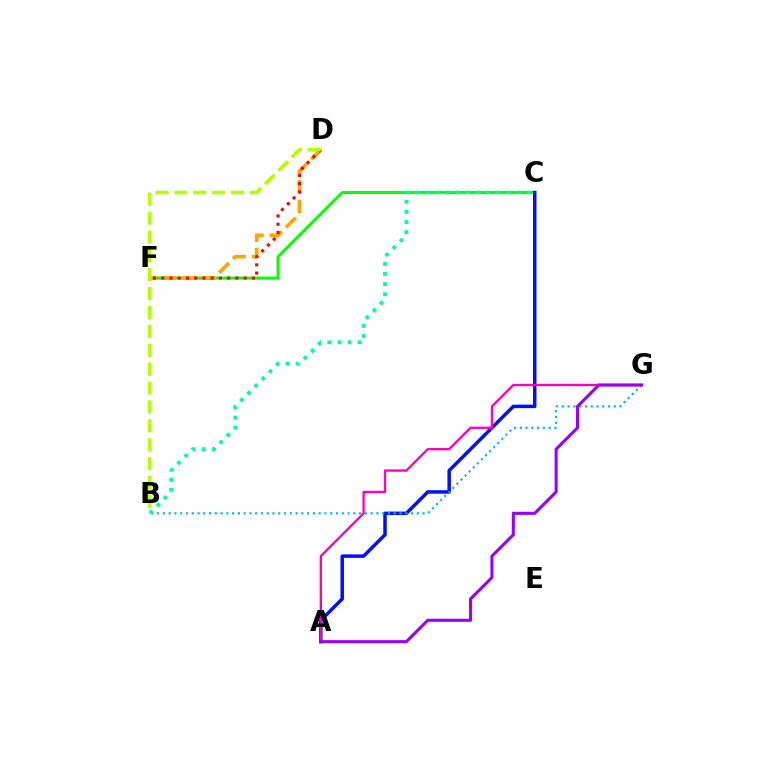{('C', 'F'): [{'color': '#08ff00', 'line_style': 'solid', 'thickness': 2.14}], ('A', 'C'): [{'color': '#0010ff', 'line_style': 'solid', 'thickness': 2.51}], ('B', 'G'): [{'color': '#00b5ff', 'line_style': 'dotted', 'thickness': 1.57}], ('D', 'F'): [{'color': '#ffa500', 'line_style': 'dashed', 'thickness': 2.66}, {'color': '#ff0000', 'line_style': 'dotted', 'thickness': 2.24}], ('A', 'G'): [{'color': '#ff00bd', 'line_style': 'solid', 'thickness': 1.67}, {'color': '#9b00ff', 'line_style': 'solid', 'thickness': 2.21}], ('B', 'C'): [{'color': '#00ff9d', 'line_style': 'dotted', 'thickness': 2.75}], ('B', 'D'): [{'color': '#b3ff00', 'line_style': 'dashed', 'thickness': 2.57}]}